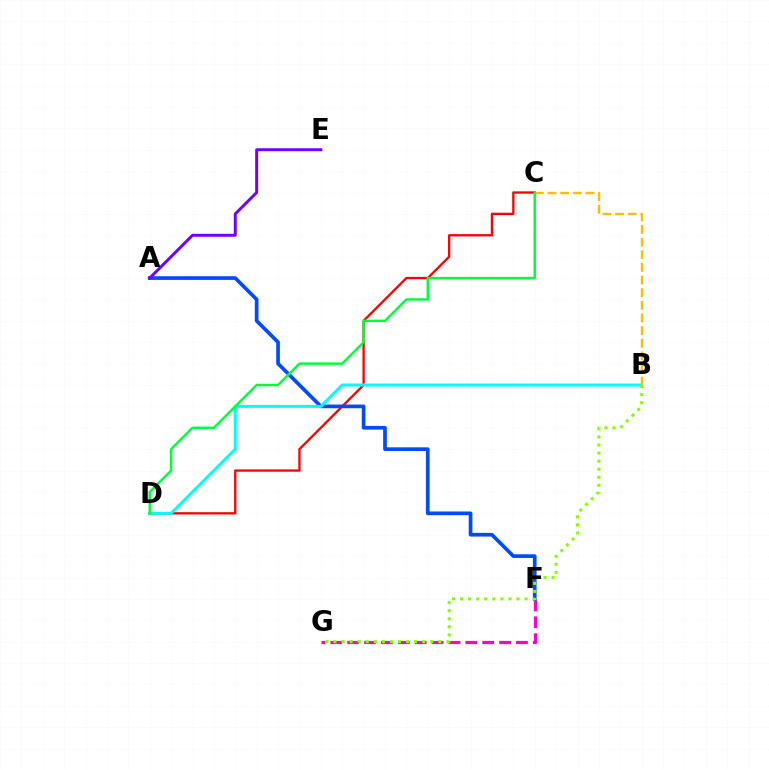{('F', 'G'): [{'color': '#ff00cf', 'line_style': 'dashed', 'thickness': 2.29}], ('C', 'D'): [{'color': '#ff0000', 'line_style': 'solid', 'thickness': 1.67}, {'color': '#00ff39', 'line_style': 'solid', 'thickness': 1.75}], ('A', 'F'): [{'color': '#004bff', 'line_style': 'solid', 'thickness': 2.65}], ('B', 'D'): [{'color': '#00fff6', 'line_style': 'solid', 'thickness': 2.14}], ('B', 'C'): [{'color': '#ffbd00', 'line_style': 'dashed', 'thickness': 1.72}], ('B', 'G'): [{'color': '#84ff00', 'line_style': 'dotted', 'thickness': 2.19}], ('A', 'E'): [{'color': '#7200ff', 'line_style': 'solid', 'thickness': 2.14}]}